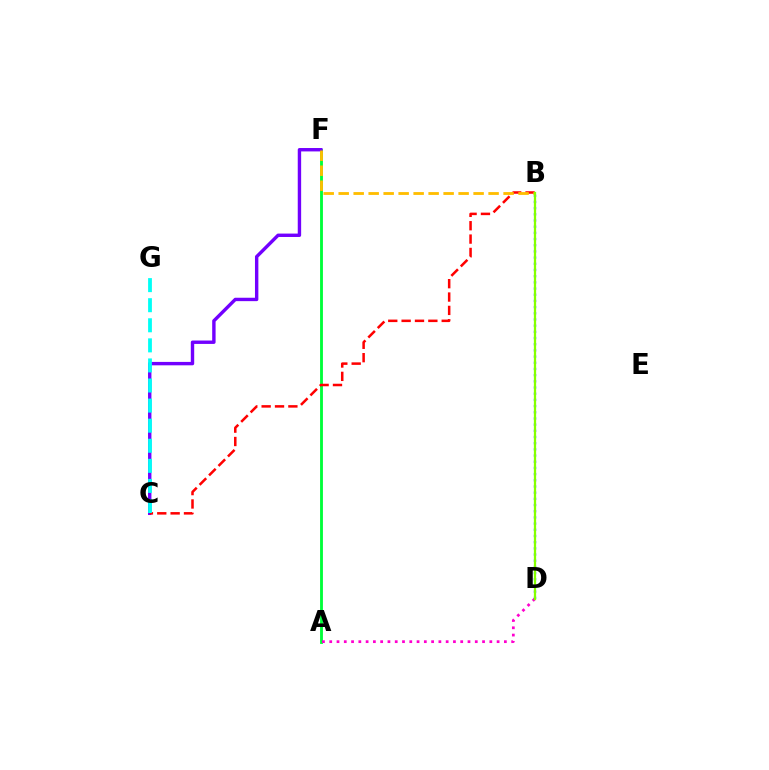{('A', 'F'): [{'color': '#00ff39', 'line_style': 'solid', 'thickness': 2.06}], ('C', 'F'): [{'color': '#7200ff', 'line_style': 'solid', 'thickness': 2.45}], ('B', 'C'): [{'color': '#ff0000', 'line_style': 'dashed', 'thickness': 1.82}], ('A', 'D'): [{'color': '#ff00cf', 'line_style': 'dotted', 'thickness': 1.98}], ('B', 'D'): [{'color': '#004bff', 'line_style': 'dotted', 'thickness': 1.68}, {'color': '#84ff00', 'line_style': 'solid', 'thickness': 1.63}], ('B', 'F'): [{'color': '#ffbd00', 'line_style': 'dashed', 'thickness': 2.04}], ('C', 'G'): [{'color': '#00fff6', 'line_style': 'dashed', 'thickness': 2.73}]}